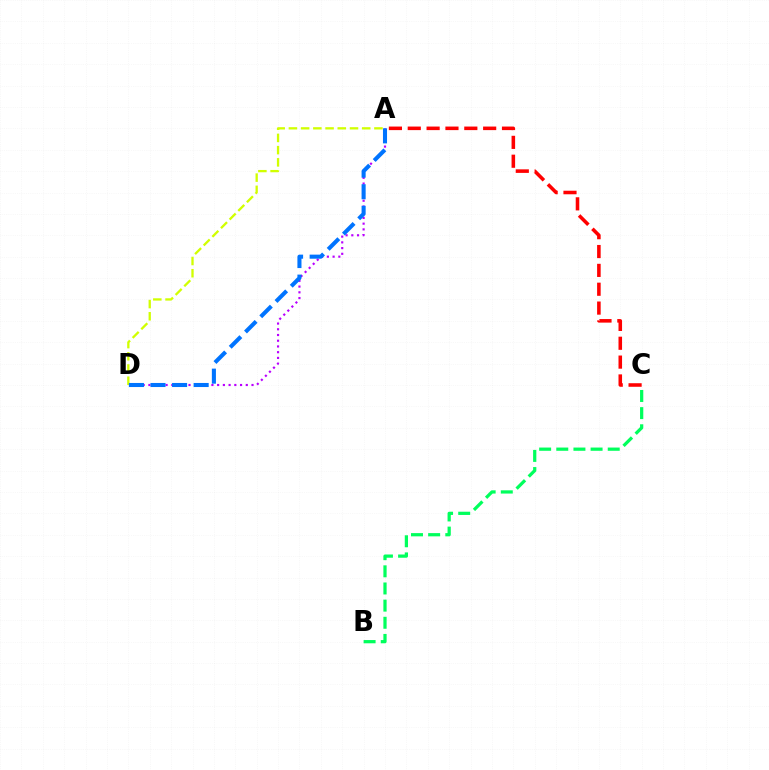{('A', 'D'): [{'color': '#b900ff', 'line_style': 'dotted', 'thickness': 1.56}, {'color': '#d1ff00', 'line_style': 'dashed', 'thickness': 1.66}, {'color': '#0074ff', 'line_style': 'dashed', 'thickness': 2.93}], ('B', 'C'): [{'color': '#00ff5c', 'line_style': 'dashed', 'thickness': 2.33}], ('A', 'C'): [{'color': '#ff0000', 'line_style': 'dashed', 'thickness': 2.56}]}